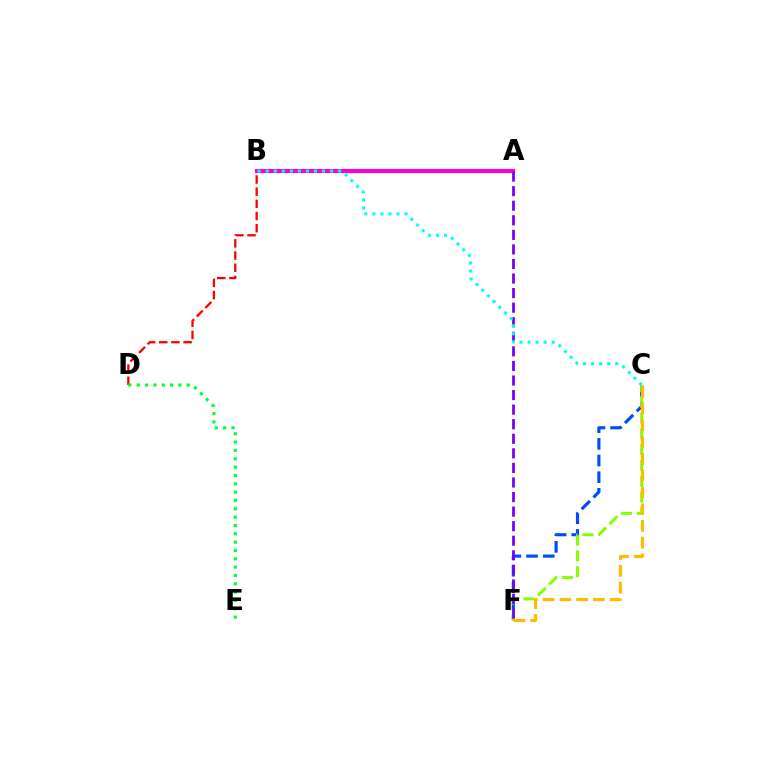{('C', 'F'): [{'color': '#004bff', 'line_style': 'dashed', 'thickness': 2.26}, {'color': '#84ff00', 'line_style': 'dashed', 'thickness': 2.14}, {'color': '#ffbd00', 'line_style': 'dashed', 'thickness': 2.28}], ('B', 'D'): [{'color': '#ff0000', 'line_style': 'dashed', 'thickness': 1.65}], ('A', 'B'): [{'color': '#ff00cf', 'line_style': 'solid', 'thickness': 2.96}], ('A', 'F'): [{'color': '#7200ff', 'line_style': 'dashed', 'thickness': 1.98}], ('D', 'E'): [{'color': '#00ff39', 'line_style': 'dotted', 'thickness': 2.26}], ('B', 'C'): [{'color': '#00fff6', 'line_style': 'dotted', 'thickness': 2.19}]}